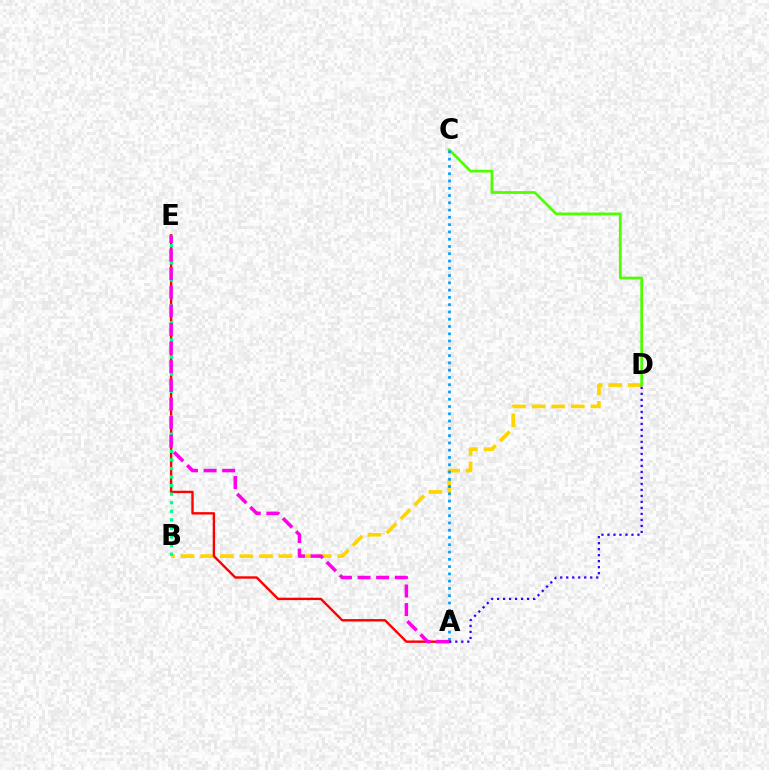{('B', 'D'): [{'color': '#ffd500', 'line_style': 'dashed', 'thickness': 2.66}], ('C', 'D'): [{'color': '#4fff00', 'line_style': 'solid', 'thickness': 1.98}], ('A', 'C'): [{'color': '#009eff', 'line_style': 'dotted', 'thickness': 1.98}], ('A', 'E'): [{'color': '#ff0000', 'line_style': 'solid', 'thickness': 1.72}, {'color': '#ff00ed', 'line_style': 'dashed', 'thickness': 2.53}], ('B', 'E'): [{'color': '#00ff86', 'line_style': 'dotted', 'thickness': 2.33}], ('A', 'D'): [{'color': '#3700ff', 'line_style': 'dotted', 'thickness': 1.63}]}